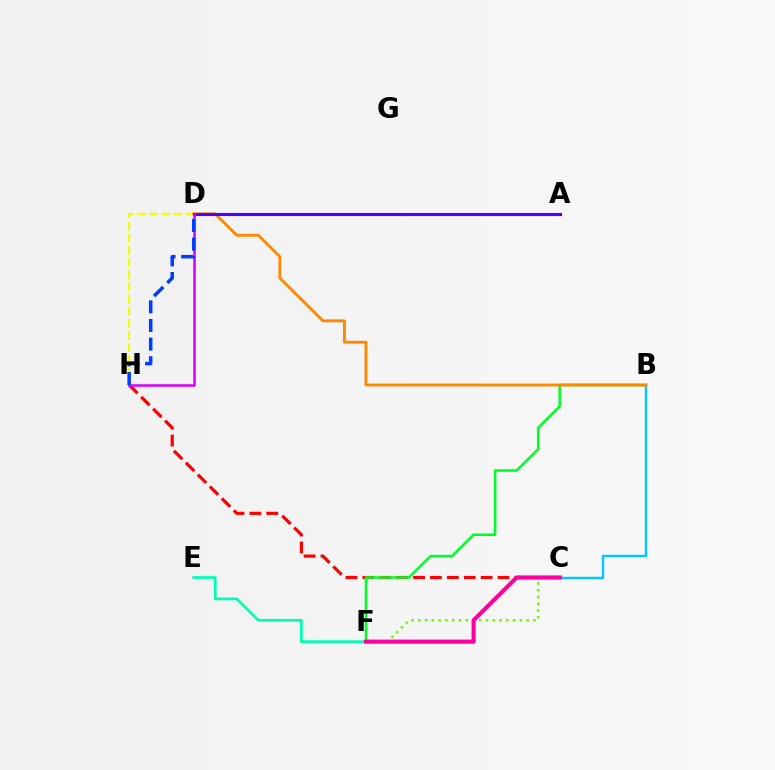{('C', 'F'): [{'color': '#66ff00', 'line_style': 'dotted', 'thickness': 1.84}, {'color': '#ff00a0', 'line_style': 'solid', 'thickness': 2.97}], ('E', 'F'): [{'color': '#00ffaf', 'line_style': 'solid', 'thickness': 1.96}], ('B', 'C'): [{'color': '#00c7ff', 'line_style': 'solid', 'thickness': 1.74}], ('C', 'H'): [{'color': '#ff0000', 'line_style': 'dashed', 'thickness': 2.29}], ('D', 'H'): [{'color': '#eeff00', 'line_style': 'dashed', 'thickness': 1.65}, {'color': '#d600ff', 'line_style': 'solid', 'thickness': 1.83}, {'color': '#003fff', 'line_style': 'dashed', 'thickness': 2.53}], ('B', 'F'): [{'color': '#00ff27', 'line_style': 'solid', 'thickness': 1.83}], ('B', 'D'): [{'color': '#ff8800', 'line_style': 'solid', 'thickness': 2.07}], ('A', 'D'): [{'color': '#4f00ff', 'line_style': 'solid', 'thickness': 2.23}]}